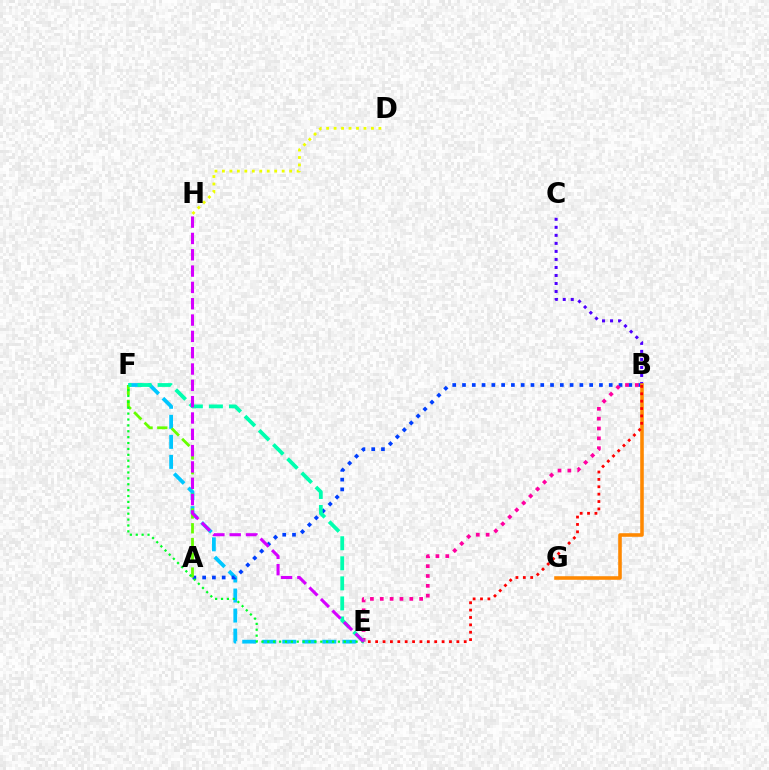{('E', 'F'): [{'color': '#00c7ff', 'line_style': 'dashed', 'thickness': 2.72}, {'color': '#00ffaf', 'line_style': 'dashed', 'thickness': 2.72}, {'color': '#00ff27', 'line_style': 'dotted', 'thickness': 1.6}], ('A', 'B'): [{'color': '#003fff', 'line_style': 'dotted', 'thickness': 2.66}], ('D', 'H'): [{'color': '#eeff00', 'line_style': 'dotted', 'thickness': 2.03}], ('A', 'F'): [{'color': '#66ff00', 'line_style': 'dashed', 'thickness': 2.01}], ('B', 'E'): [{'color': '#ff00a0', 'line_style': 'dotted', 'thickness': 2.67}, {'color': '#ff0000', 'line_style': 'dotted', 'thickness': 2.01}], ('B', 'C'): [{'color': '#4f00ff', 'line_style': 'dotted', 'thickness': 2.18}], ('B', 'G'): [{'color': '#ff8800', 'line_style': 'solid', 'thickness': 2.57}], ('E', 'H'): [{'color': '#d600ff', 'line_style': 'dashed', 'thickness': 2.22}]}